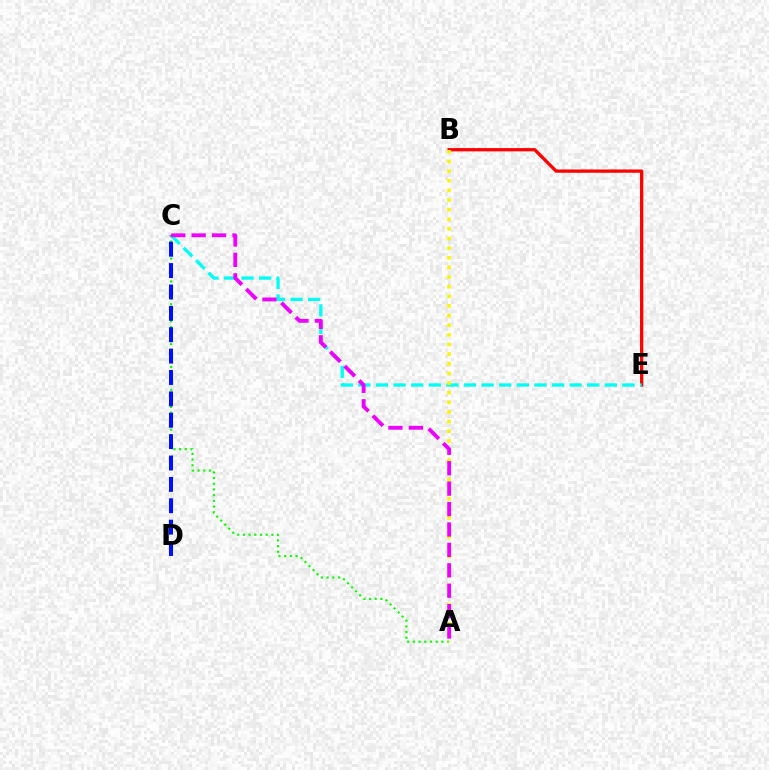{('B', 'E'): [{'color': '#ff0000', 'line_style': 'solid', 'thickness': 2.36}], ('C', 'E'): [{'color': '#00fff6', 'line_style': 'dashed', 'thickness': 2.39}], ('A', 'C'): [{'color': '#08ff00', 'line_style': 'dotted', 'thickness': 1.55}, {'color': '#ee00ff', 'line_style': 'dashed', 'thickness': 2.77}], ('A', 'B'): [{'color': '#fcf500', 'line_style': 'dotted', 'thickness': 2.62}], ('C', 'D'): [{'color': '#0010ff', 'line_style': 'dashed', 'thickness': 2.9}]}